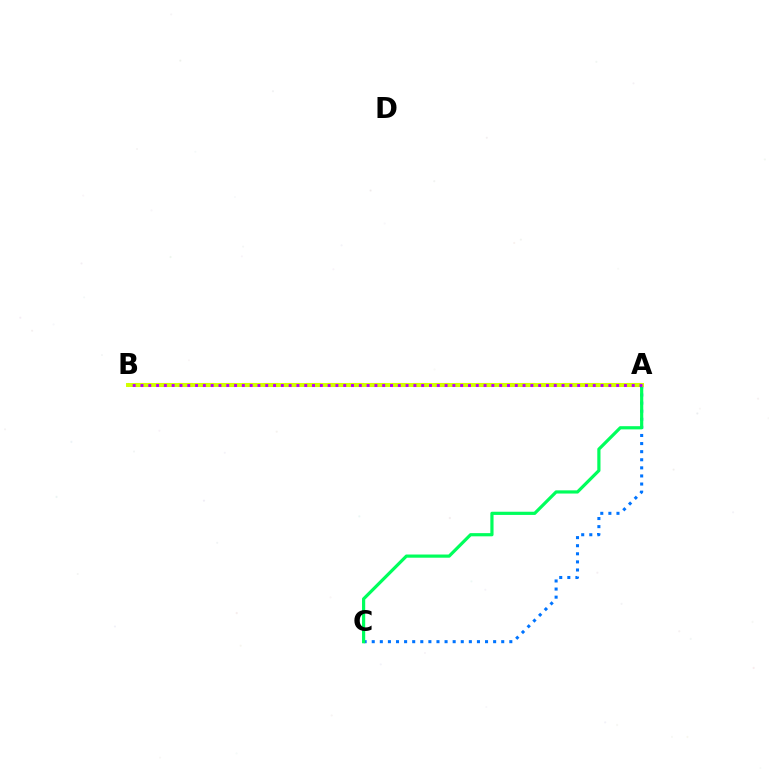{('A', 'B'): [{'color': '#ff0000', 'line_style': 'dashed', 'thickness': 2.91}, {'color': '#d1ff00', 'line_style': 'solid', 'thickness': 2.84}, {'color': '#b900ff', 'line_style': 'dotted', 'thickness': 2.12}], ('A', 'C'): [{'color': '#0074ff', 'line_style': 'dotted', 'thickness': 2.2}, {'color': '#00ff5c', 'line_style': 'solid', 'thickness': 2.3}]}